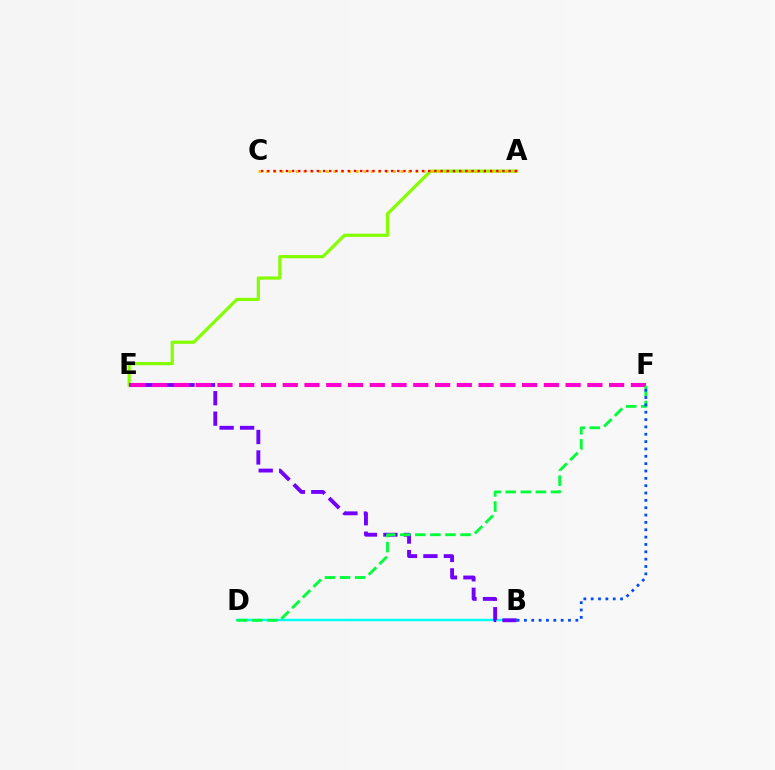{('A', 'E'): [{'color': '#84ff00', 'line_style': 'solid', 'thickness': 2.3}], ('B', 'D'): [{'color': '#00fff6', 'line_style': 'solid', 'thickness': 1.74}], ('B', 'E'): [{'color': '#7200ff', 'line_style': 'dashed', 'thickness': 2.78}], ('E', 'F'): [{'color': '#ff00cf', 'line_style': 'dashed', 'thickness': 2.96}], ('D', 'F'): [{'color': '#00ff39', 'line_style': 'dashed', 'thickness': 2.05}], ('A', 'C'): [{'color': '#ffbd00', 'line_style': 'dotted', 'thickness': 2.03}, {'color': '#ff0000', 'line_style': 'dotted', 'thickness': 1.68}], ('B', 'F'): [{'color': '#004bff', 'line_style': 'dotted', 'thickness': 2.0}]}